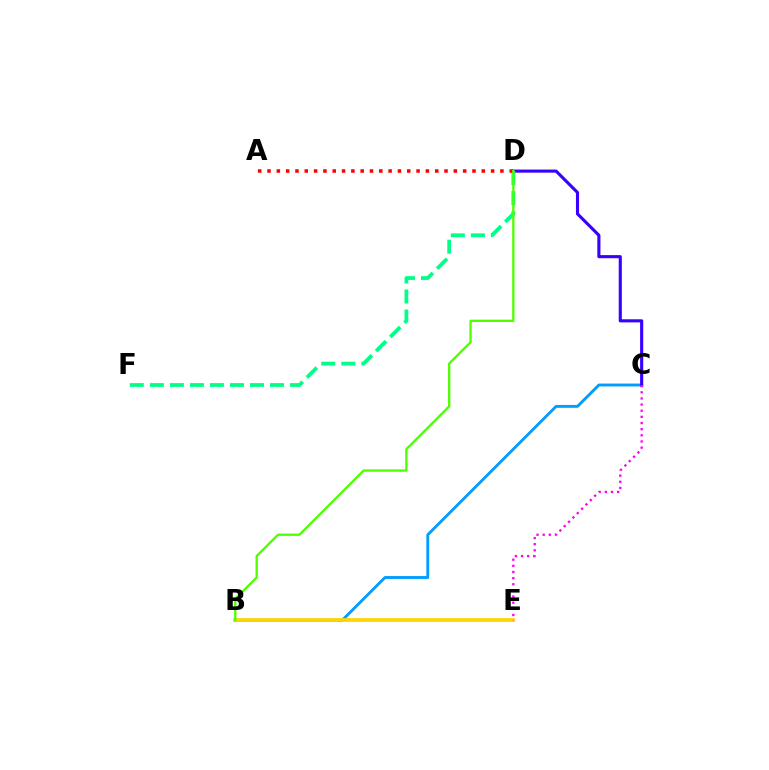{('B', 'C'): [{'color': '#009eff', 'line_style': 'solid', 'thickness': 2.07}], ('C', 'D'): [{'color': '#3700ff', 'line_style': 'solid', 'thickness': 2.24}], ('B', 'E'): [{'color': '#ffd500', 'line_style': 'solid', 'thickness': 2.68}], ('D', 'F'): [{'color': '#00ff86', 'line_style': 'dashed', 'thickness': 2.72}], ('C', 'E'): [{'color': '#ff00ed', 'line_style': 'dotted', 'thickness': 1.67}], ('A', 'D'): [{'color': '#ff0000', 'line_style': 'dotted', 'thickness': 2.53}], ('B', 'D'): [{'color': '#4fff00', 'line_style': 'solid', 'thickness': 1.67}]}